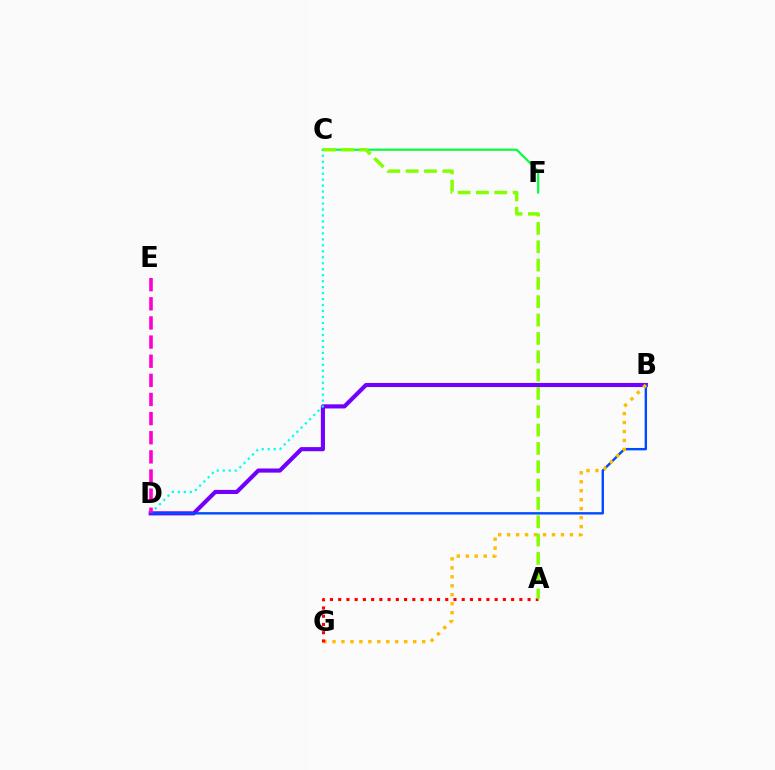{('B', 'D'): [{'color': '#7200ff', 'line_style': 'solid', 'thickness': 2.97}, {'color': '#004bff', 'line_style': 'solid', 'thickness': 1.72}], ('C', 'D'): [{'color': '#00fff6', 'line_style': 'dotted', 'thickness': 1.62}], ('B', 'G'): [{'color': '#ffbd00', 'line_style': 'dotted', 'thickness': 2.44}], ('A', 'G'): [{'color': '#ff0000', 'line_style': 'dotted', 'thickness': 2.24}], ('C', 'F'): [{'color': '#00ff39', 'line_style': 'solid', 'thickness': 1.55}], ('D', 'E'): [{'color': '#ff00cf', 'line_style': 'dashed', 'thickness': 2.6}], ('A', 'C'): [{'color': '#84ff00', 'line_style': 'dashed', 'thickness': 2.49}]}